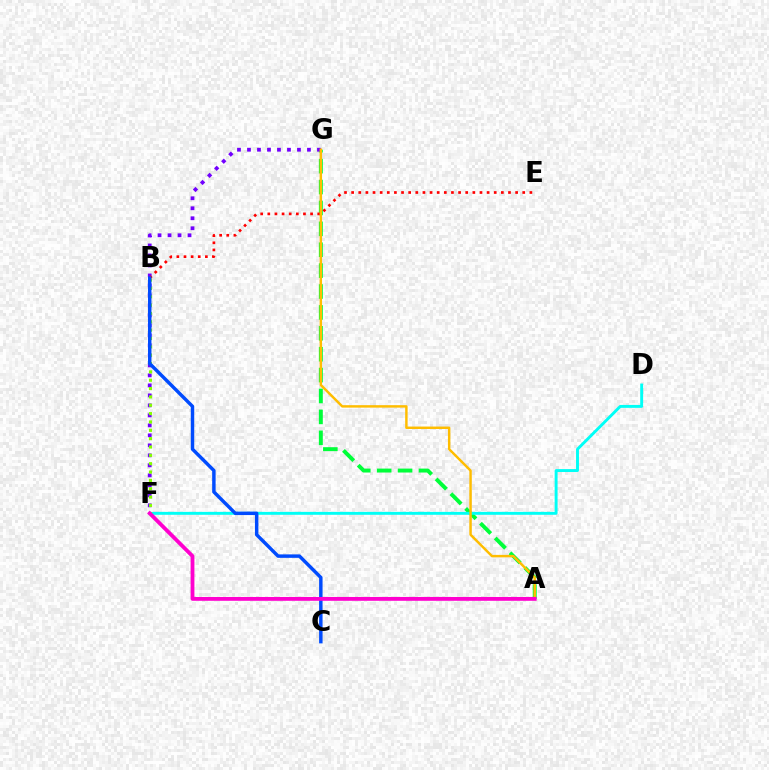{('A', 'G'): [{'color': '#00ff39', 'line_style': 'dashed', 'thickness': 2.84}, {'color': '#ffbd00', 'line_style': 'solid', 'thickness': 1.77}], ('F', 'G'): [{'color': '#7200ff', 'line_style': 'dotted', 'thickness': 2.72}], ('D', 'F'): [{'color': '#00fff6', 'line_style': 'solid', 'thickness': 2.1}], ('B', 'F'): [{'color': '#84ff00', 'line_style': 'dotted', 'thickness': 2.27}], ('B', 'E'): [{'color': '#ff0000', 'line_style': 'dotted', 'thickness': 1.94}], ('B', 'C'): [{'color': '#004bff', 'line_style': 'solid', 'thickness': 2.48}], ('A', 'F'): [{'color': '#ff00cf', 'line_style': 'solid', 'thickness': 2.75}]}